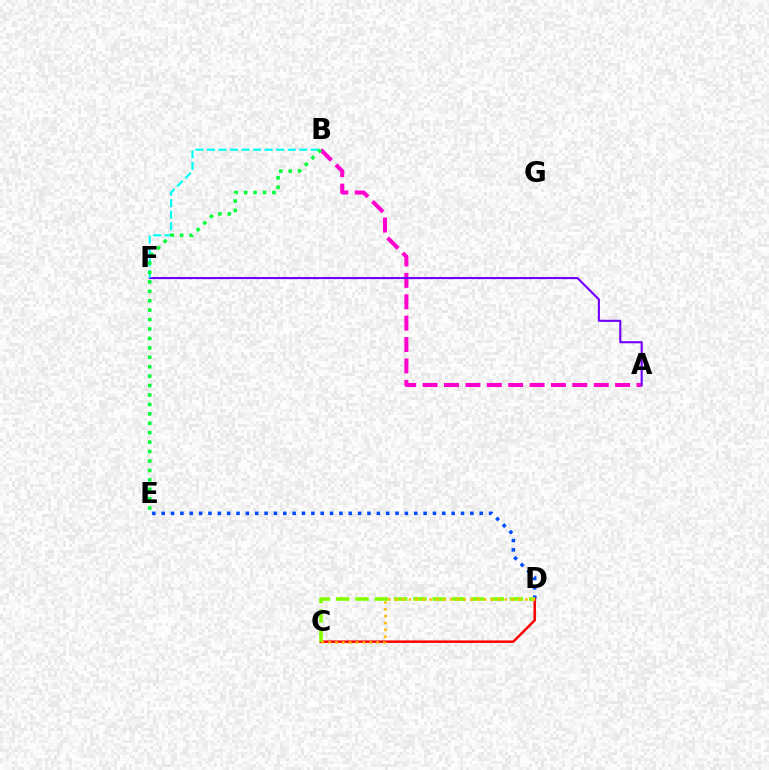{('D', 'E'): [{'color': '#004bff', 'line_style': 'dotted', 'thickness': 2.54}], ('C', 'D'): [{'color': '#ff0000', 'line_style': 'solid', 'thickness': 1.8}, {'color': '#84ff00', 'line_style': 'dashed', 'thickness': 2.62}, {'color': '#ffbd00', 'line_style': 'dotted', 'thickness': 1.86}], ('A', 'B'): [{'color': '#ff00cf', 'line_style': 'dashed', 'thickness': 2.91}], ('A', 'F'): [{'color': '#7200ff', 'line_style': 'solid', 'thickness': 1.52}], ('B', 'F'): [{'color': '#00fff6', 'line_style': 'dashed', 'thickness': 1.57}], ('B', 'E'): [{'color': '#00ff39', 'line_style': 'dotted', 'thickness': 2.56}]}